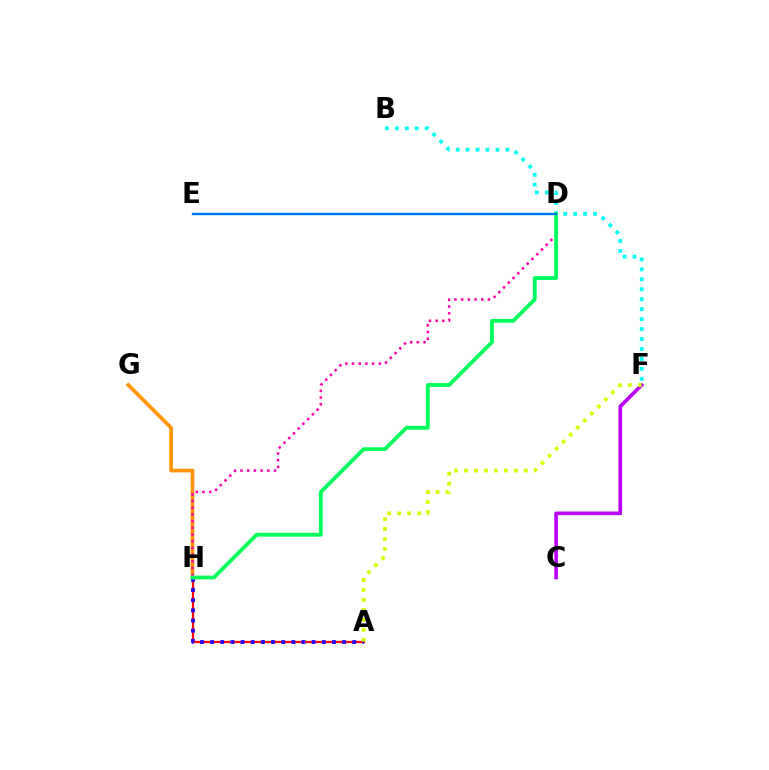{('B', 'F'): [{'color': '#00fff6', 'line_style': 'dotted', 'thickness': 2.7}], ('A', 'H'): [{'color': '#ff0000', 'line_style': 'solid', 'thickness': 1.62}, {'color': '#2500ff', 'line_style': 'dotted', 'thickness': 2.76}], ('G', 'H'): [{'color': '#ff9400', 'line_style': 'solid', 'thickness': 2.66}], ('D', 'H'): [{'color': '#ff00ac', 'line_style': 'dotted', 'thickness': 1.82}, {'color': '#00ff5c', 'line_style': 'solid', 'thickness': 2.74}], ('D', 'E'): [{'color': '#3dff00', 'line_style': 'dashed', 'thickness': 1.57}, {'color': '#0074ff', 'line_style': 'solid', 'thickness': 1.68}], ('C', 'F'): [{'color': '#b900ff', 'line_style': 'solid', 'thickness': 2.61}], ('A', 'F'): [{'color': '#d1ff00', 'line_style': 'dotted', 'thickness': 2.71}]}